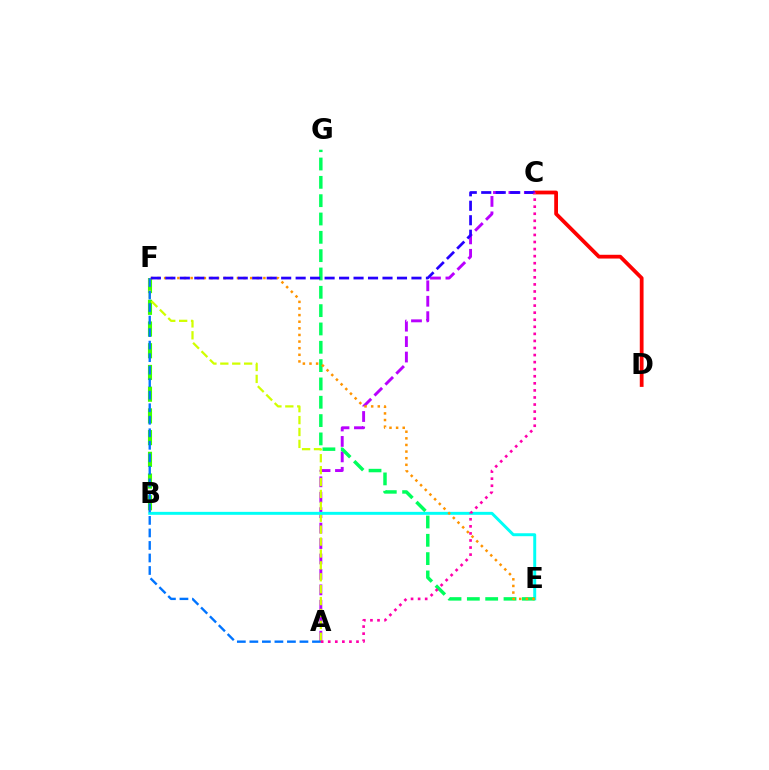{('C', 'D'): [{'color': '#ff0000', 'line_style': 'solid', 'thickness': 2.72}], ('B', 'F'): [{'color': '#3dff00', 'line_style': 'dashed', 'thickness': 2.95}], ('A', 'C'): [{'color': '#b900ff', 'line_style': 'dashed', 'thickness': 2.1}, {'color': '#ff00ac', 'line_style': 'dotted', 'thickness': 1.92}], ('A', 'F'): [{'color': '#d1ff00', 'line_style': 'dashed', 'thickness': 1.62}, {'color': '#0074ff', 'line_style': 'dashed', 'thickness': 1.7}], ('B', 'E'): [{'color': '#00fff6', 'line_style': 'solid', 'thickness': 2.13}], ('E', 'G'): [{'color': '#00ff5c', 'line_style': 'dashed', 'thickness': 2.49}], ('E', 'F'): [{'color': '#ff9400', 'line_style': 'dotted', 'thickness': 1.8}], ('C', 'F'): [{'color': '#2500ff', 'line_style': 'dashed', 'thickness': 1.97}]}